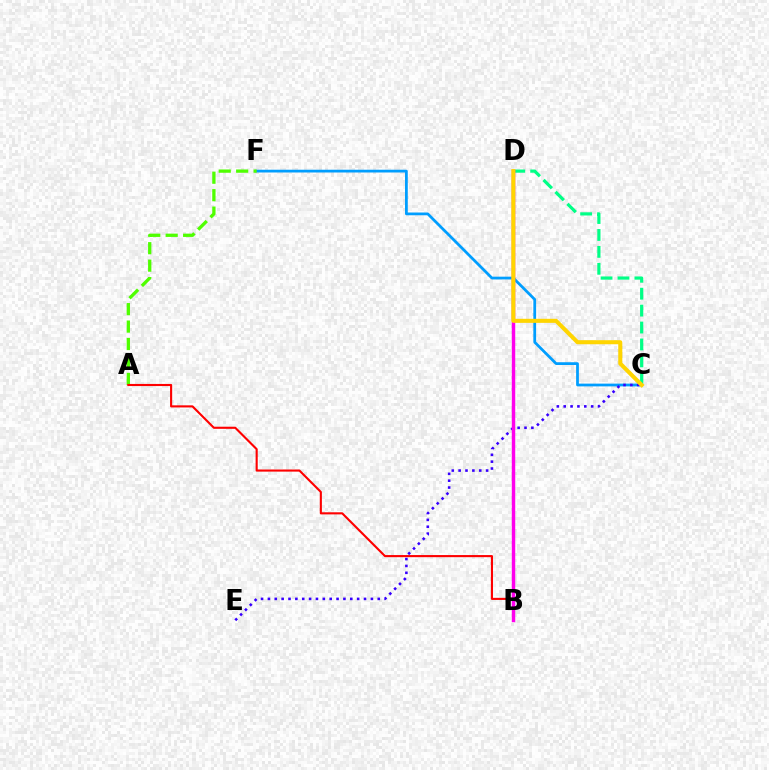{('C', 'F'): [{'color': '#009eff', 'line_style': 'solid', 'thickness': 1.99}], ('C', 'D'): [{'color': '#00ff86', 'line_style': 'dashed', 'thickness': 2.3}, {'color': '#ffd500', 'line_style': 'solid', 'thickness': 2.92}], ('A', 'F'): [{'color': '#4fff00', 'line_style': 'dashed', 'thickness': 2.37}], ('A', 'B'): [{'color': '#ff0000', 'line_style': 'solid', 'thickness': 1.52}], ('C', 'E'): [{'color': '#3700ff', 'line_style': 'dotted', 'thickness': 1.87}], ('B', 'D'): [{'color': '#ff00ed', 'line_style': 'solid', 'thickness': 2.47}]}